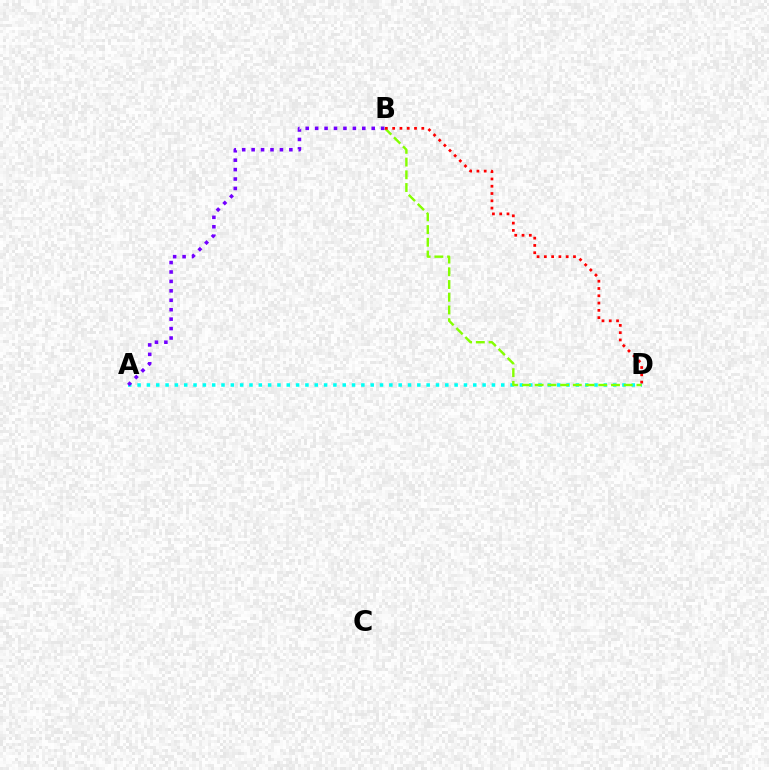{('A', 'D'): [{'color': '#00fff6', 'line_style': 'dotted', 'thickness': 2.53}], ('B', 'D'): [{'color': '#84ff00', 'line_style': 'dashed', 'thickness': 1.73}, {'color': '#ff0000', 'line_style': 'dotted', 'thickness': 1.98}], ('A', 'B'): [{'color': '#7200ff', 'line_style': 'dotted', 'thickness': 2.56}]}